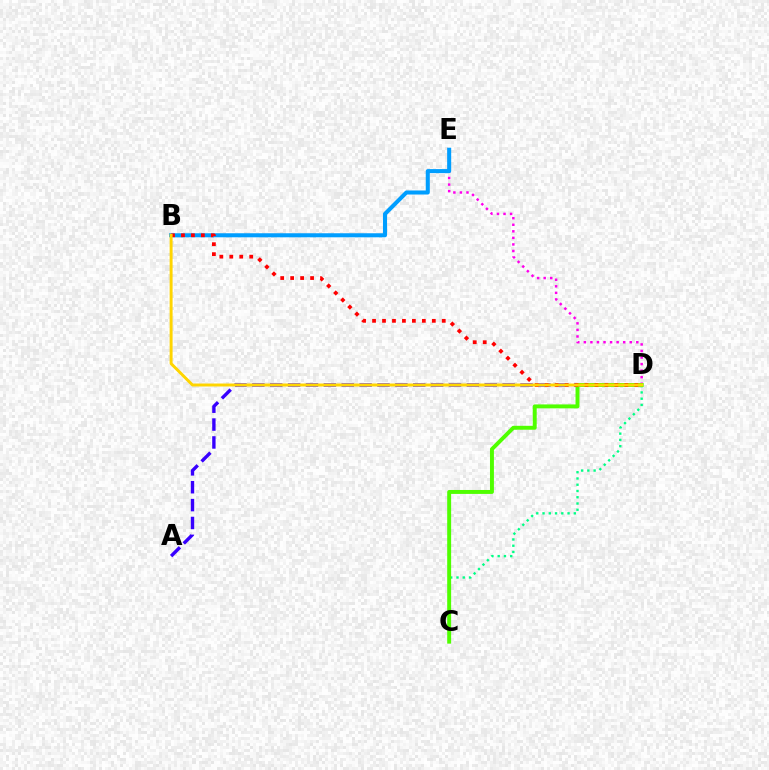{('D', 'E'): [{'color': '#ff00ed', 'line_style': 'dotted', 'thickness': 1.78}], ('B', 'E'): [{'color': '#009eff', 'line_style': 'solid', 'thickness': 2.91}], ('A', 'D'): [{'color': '#3700ff', 'line_style': 'dashed', 'thickness': 2.43}], ('C', 'D'): [{'color': '#00ff86', 'line_style': 'dotted', 'thickness': 1.7}, {'color': '#4fff00', 'line_style': 'solid', 'thickness': 2.83}], ('B', 'D'): [{'color': '#ff0000', 'line_style': 'dotted', 'thickness': 2.71}, {'color': '#ffd500', 'line_style': 'solid', 'thickness': 2.12}]}